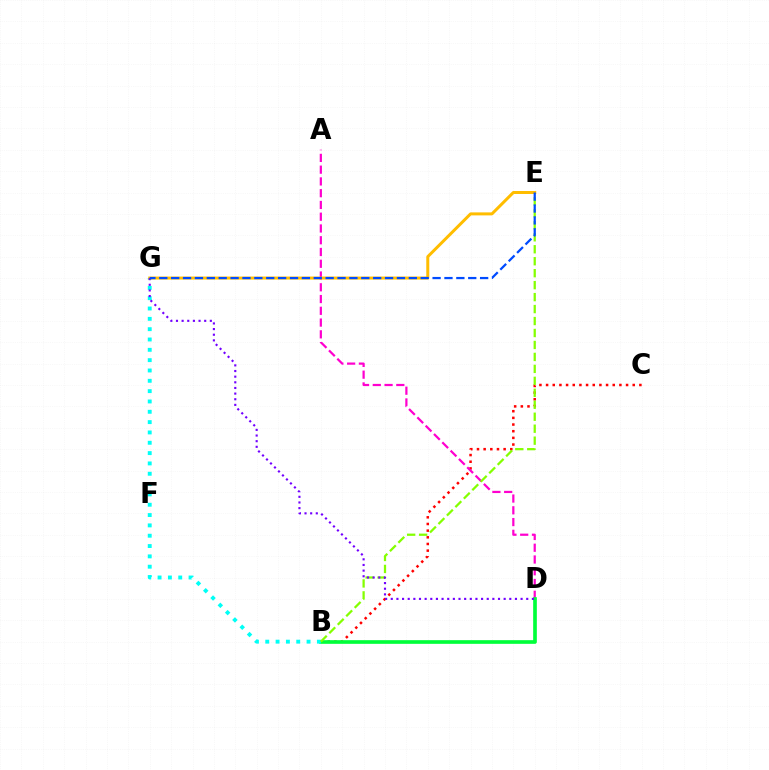{('B', 'C'): [{'color': '#ff0000', 'line_style': 'dotted', 'thickness': 1.81}], ('A', 'D'): [{'color': '#ff00cf', 'line_style': 'dashed', 'thickness': 1.6}], ('B', 'D'): [{'color': '#00ff39', 'line_style': 'solid', 'thickness': 2.64}], ('B', 'G'): [{'color': '#00fff6', 'line_style': 'dotted', 'thickness': 2.81}], ('B', 'E'): [{'color': '#84ff00', 'line_style': 'dashed', 'thickness': 1.63}], ('E', 'G'): [{'color': '#ffbd00', 'line_style': 'solid', 'thickness': 2.16}, {'color': '#004bff', 'line_style': 'dashed', 'thickness': 1.61}], ('D', 'G'): [{'color': '#7200ff', 'line_style': 'dotted', 'thickness': 1.53}]}